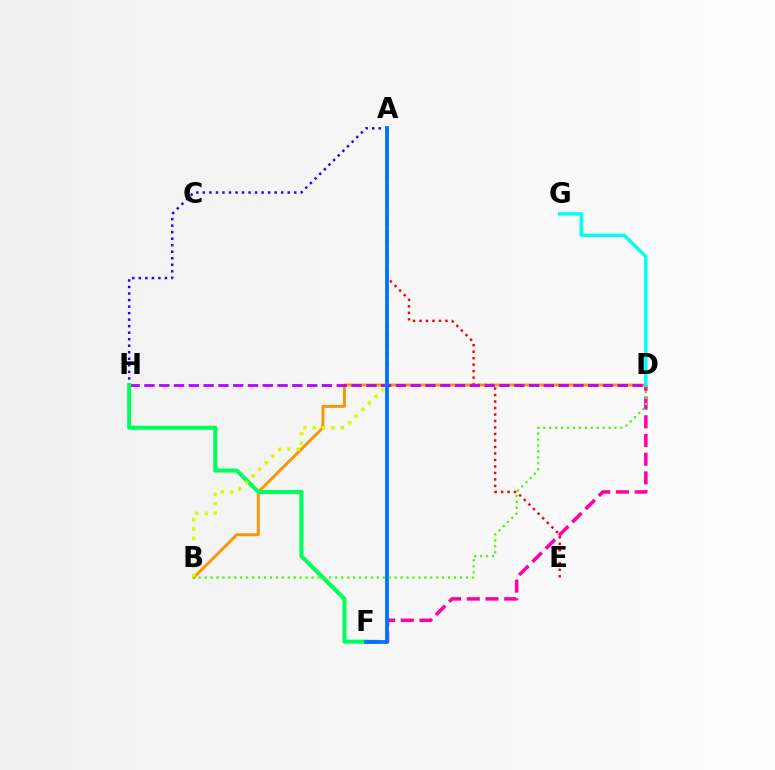{('D', 'F'): [{'color': '#ff00ac', 'line_style': 'dashed', 'thickness': 2.54}], ('A', 'E'): [{'color': '#ff0000', 'line_style': 'dotted', 'thickness': 1.76}], ('B', 'D'): [{'color': '#ff9400', 'line_style': 'solid', 'thickness': 2.07}, {'color': '#3dff00', 'line_style': 'dotted', 'thickness': 1.61}], ('A', 'H'): [{'color': '#2500ff', 'line_style': 'dotted', 'thickness': 1.77}], ('D', 'H'): [{'color': '#b900ff', 'line_style': 'dashed', 'thickness': 2.01}], ('F', 'H'): [{'color': '#00ff5c', 'line_style': 'solid', 'thickness': 2.9}], ('A', 'B'): [{'color': '#d1ff00', 'line_style': 'dotted', 'thickness': 2.54}], ('D', 'G'): [{'color': '#00fff6', 'line_style': 'solid', 'thickness': 2.5}], ('A', 'F'): [{'color': '#0074ff', 'line_style': 'solid', 'thickness': 2.75}]}